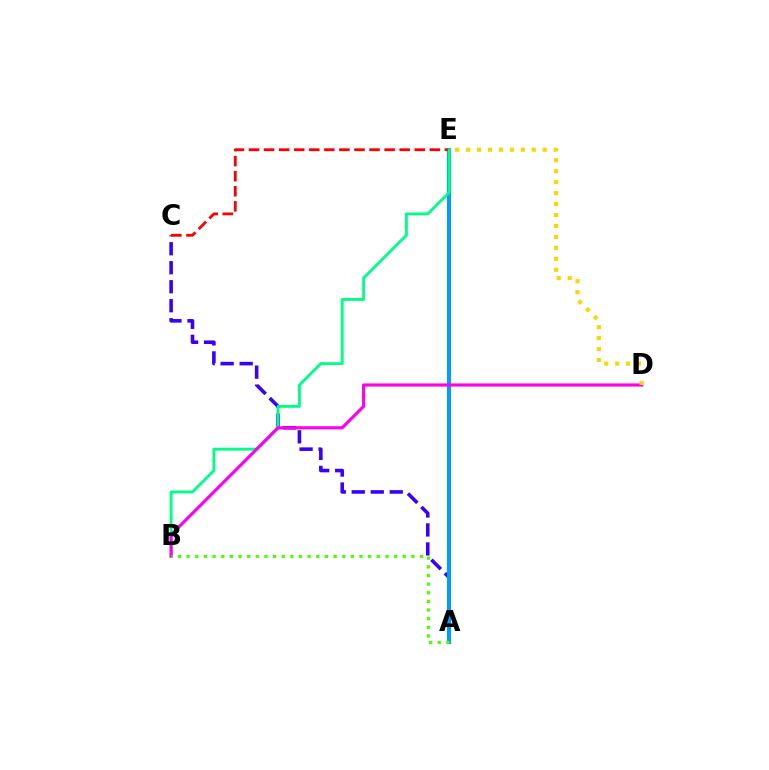{('A', 'C'): [{'color': '#3700ff', 'line_style': 'dashed', 'thickness': 2.58}], ('A', 'E'): [{'color': '#009eff', 'line_style': 'solid', 'thickness': 2.95}], ('C', 'E'): [{'color': '#ff0000', 'line_style': 'dashed', 'thickness': 2.05}], ('B', 'E'): [{'color': '#00ff86', 'line_style': 'solid', 'thickness': 2.07}], ('B', 'D'): [{'color': '#ff00ed', 'line_style': 'solid', 'thickness': 2.26}], ('A', 'B'): [{'color': '#4fff00', 'line_style': 'dotted', 'thickness': 2.35}], ('D', 'E'): [{'color': '#ffd500', 'line_style': 'dotted', 'thickness': 2.98}]}